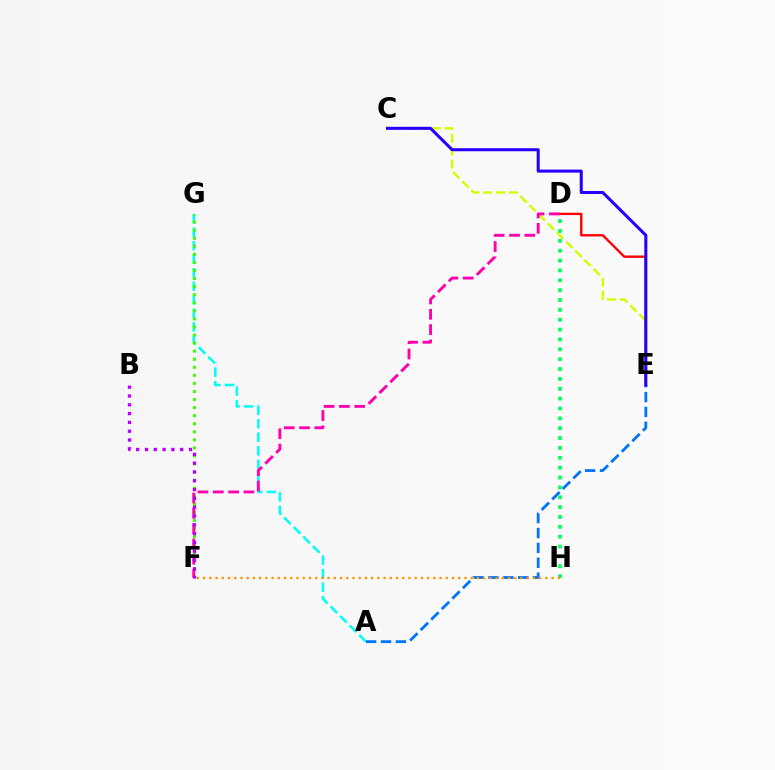{('C', 'E'): [{'color': '#d1ff00', 'line_style': 'dashed', 'thickness': 1.75}, {'color': '#2500ff', 'line_style': 'solid', 'thickness': 2.19}], ('D', 'E'): [{'color': '#ff0000', 'line_style': 'solid', 'thickness': 1.69}], ('A', 'G'): [{'color': '#00fff6', 'line_style': 'dashed', 'thickness': 1.84}], ('F', 'G'): [{'color': '#3dff00', 'line_style': 'dotted', 'thickness': 2.19}], ('A', 'E'): [{'color': '#0074ff', 'line_style': 'dashed', 'thickness': 2.02}], ('D', 'F'): [{'color': '#ff00ac', 'line_style': 'dashed', 'thickness': 2.08}], ('B', 'F'): [{'color': '#b900ff', 'line_style': 'dotted', 'thickness': 2.39}], ('D', 'H'): [{'color': '#00ff5c', 'line_style': 'dotted', 'thickness': 2.68}], ('F', 'H'): [{'color': '#ff9400', 'line_style': 'dotted', 'thickness': 1.69}]}